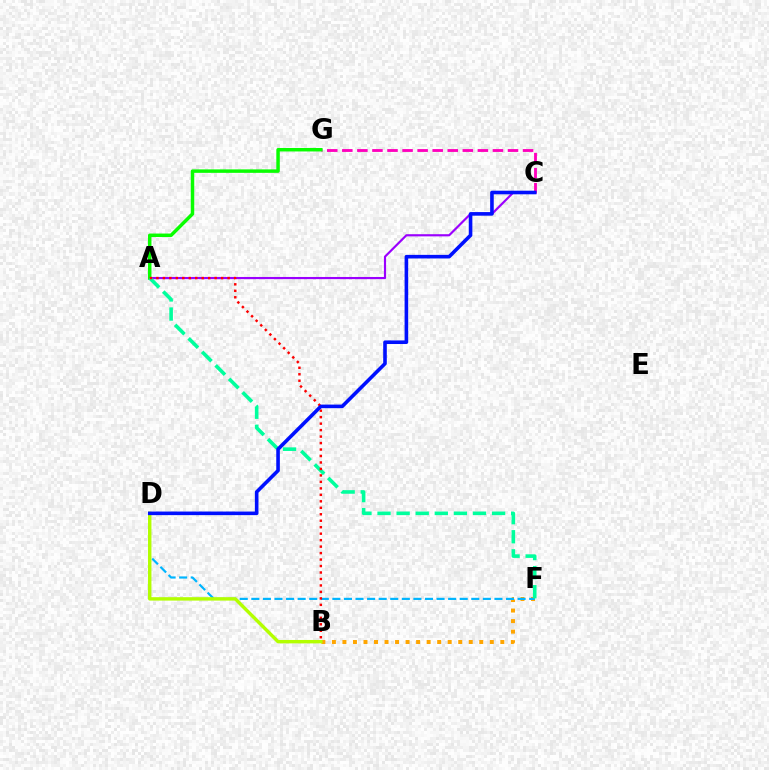{('B', 'F'): [{'color': '#ffa500', 'line_style': 'dotted', 'thickness': 2.86}], ('C', 'G'): [{'color': '#ff00bd', 'line_style': 'dashed', 'thickness': 2.05}], ('D', 'F'): [{'color': '#00b5ff', 'line_style': 'dashed', 'thickness': 1.57}], ('A', 'C'): [{'color': '#9b00ff', 'line_style': 'solid', 'thickness': 1.56}], ('B', 'D'): [{'color': '#b3ff00', 'line_style': 'solid', 'thickness': 2.46}], ('A', 'G'): [{'color': '#08ff00', 'line_style': 'solid', 'thickness': 2.5}], ('A', 'F'): [{'color': '#00ff9d', 'line_style': 'dashed', 'thickness': 2.59}], ('A', 'B'): [{'color': '#ff0000', 'line_style': 'dotted', 'thickness': 1.76}], ('C', 'D'): [{'color': '#0010ff', 'line_style': 'solid', 'thickness': 2.59}]}